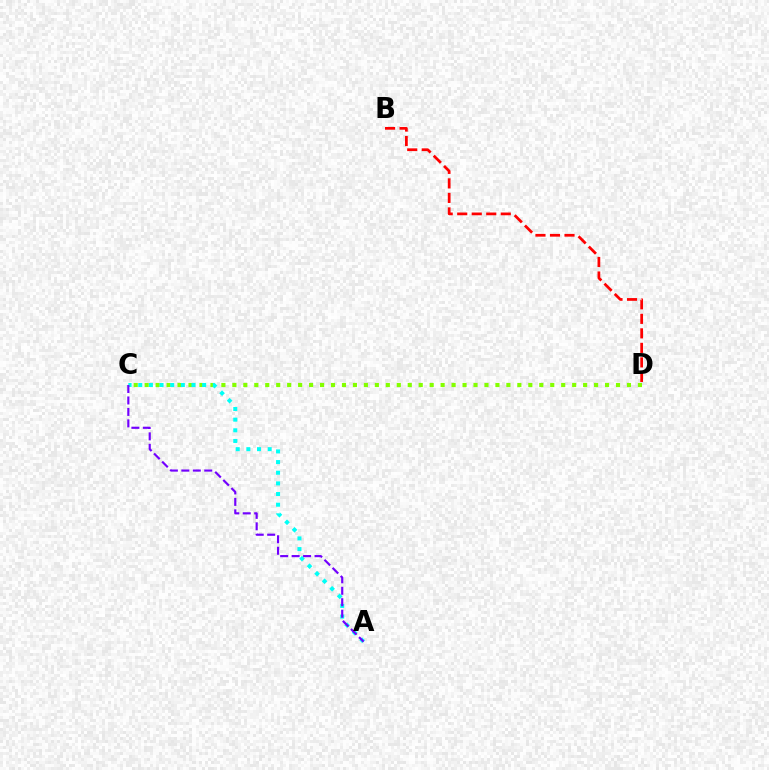{('C', 'D'): [{'color': '#84ff00', 'line_style': 'dotted', 'thickness': 2.98}], ('A', 'C'): [{'color': '#00fff6', 'line_style': 'dotted', 'thickness': 2.89}, {'color': '#7200ff', 'line_style': 'dashed', 'thickness': 1.56}], ('B', 'D'): [{'color': '#ff0000', 'line_style': 'dashed', 'thickness': 1.97}]}